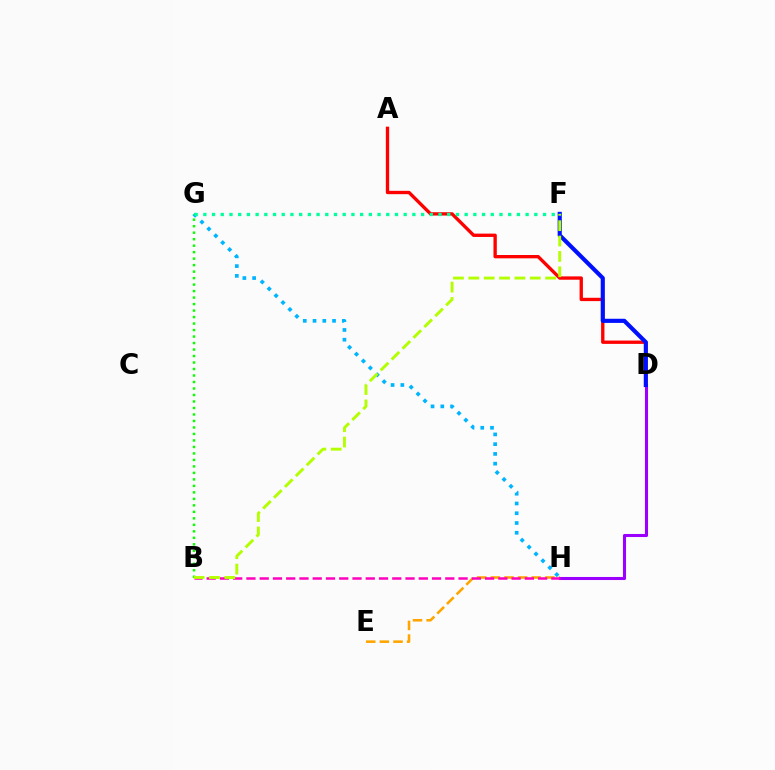{('A', 'D'): [{'color': '#ff0000', 'line_style': 'solid', 'thickness': 2.4}], ('E', 'H'): [{'color': '#ffa500', 'line_style': 'dashed', 'thickness': 1.85}], ('D', 'H'): [{'color': '#9b00ff', 'line_style': 'solid', 'thickness': 2.21}], ('B', 'H'): [{'color': '#ff00bd', 'line_style': 'dashed', 'thickness': 1.8}], ('D', 'F'): [{'color': '#0010ff', 'line_style': 'solid', 'thickness': 2.98}], ('G', 'H'): [{'color': '#00b5ff', 'line_style': 'dotted', 'thickness': 2.65}], ('B', 'G'): [{'color': '#08ff00', 'line_style': 'dotted', 'thickness': 1.76}], ('B', 'F'): [{'color': '#b3ff00', 'line_style': 'dashed', 'thickness': 2.09}], ('F', 'G'): [{'color': '#00ff9d', 'line_style': 'dotted', 'thickness': 2.37}]}